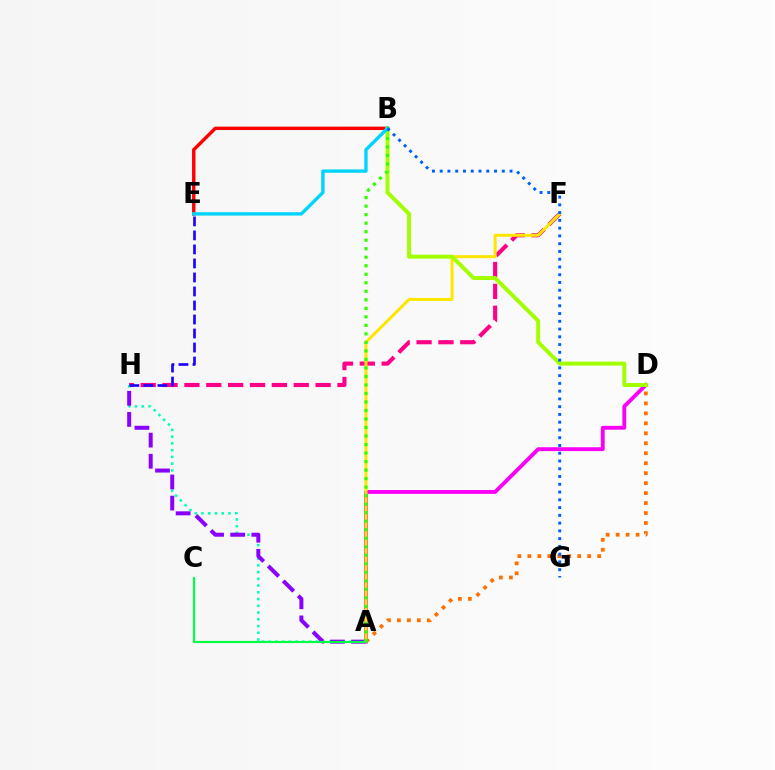{('F', 'H'): [{'color': '#ff0088', 'line_style': 'dashed', 'thickness': 2.97}], ('A', 'H'): [{'color': '#00ffbb', 'line_style': 'dotted', 'thickness': 1.83}, {'color': '#8a00ff', 'line_style': 'dashed', 'thickness': 2.87}], ('E', 'H'): [{'color': '#1900ff', 'line_style': 'dashed', 'thickness': 1.9}], ('A', 'D'): [{'color': '#ff7000', 'line_style': 'dotted', 'thickness': 2.71}, {'color': '#fa00f9', 'line_style': 'solid', 'thickness': 2.78}], ('A', 'F'): [{'color': '#ffe600', 'line_style': 'solid', 'thickness': 2.16}], ('A', 'C'): [{'color': '#00ff45', 'line_style': 'solid', 'thickness': 1.57}], ('B', 'E'): [{'color': '#ff0000', 'line_style': 'solid', 'thickness': 2.45}, {'color': '#00d3ff', 'line_style': 'solid', 'thickness': 2.43}], ('B', 'D'): [{'color': '#a2ff00', 'line_style': 'solid', 'thickness': 2.85}], ('A', 'B'): [{'color': '#31ff00', 'line_style': 'dotted', 'thickness': 2.31}], ('B', 'G'): [{'color': '#005dff', 'line_style': 'dotted', 'thickness': 2.11}]}